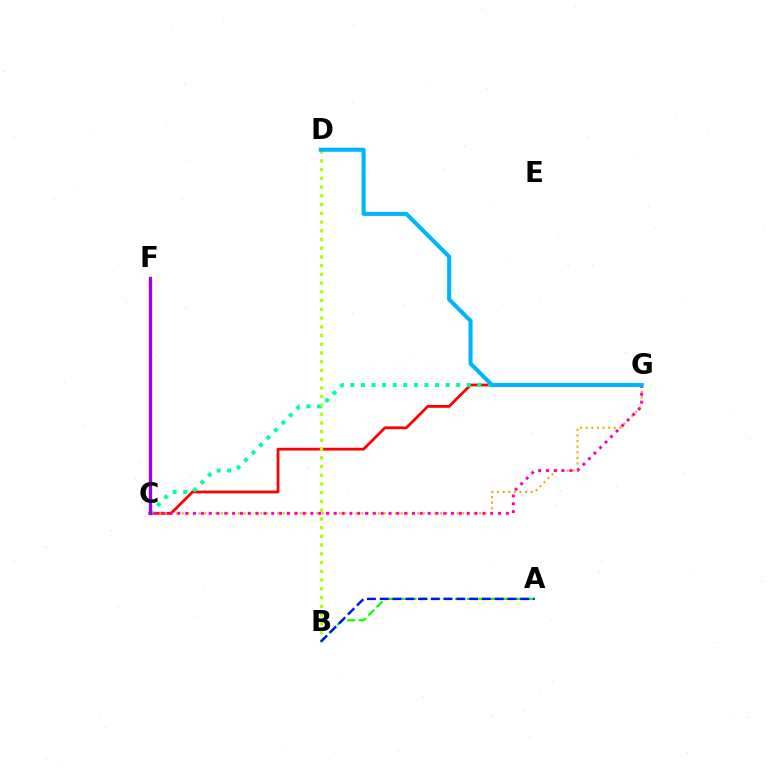{('C', 'G'): [{'color': '#ff0000', 'line_style': 'solid', 'thickness': 2.0}, {'color': '#ffa500', 'line_style': 'dotted', 'thickness': 1.52}, {'color': '#ff00bd', 'line_style': 'dotted', 'thickness': 2.12}, {'color': '#00ff9d', 'line_style': 'dotted', 'thickness': 2.87}], ('B', 'D'): [{'color': '#b3ff00', 'line_style': 'dotted', 'thickness': 2.37}], ('A', 'B'): [{'color': '#08ff00', 'line_style': 'dashed', 'thickness': 1.59}, {'color': '#0010ff', 'line_style': 'dashed', 'thickness': 1.74}], ('D', 'G'): [{'color': '#00b5ff', 'line_style': 'solid', 'thickness': 2.93}], ('C', 'F'): [{'color': '#9b00ff', 'line_style': 'solid', 'thickness': 2.37}]}